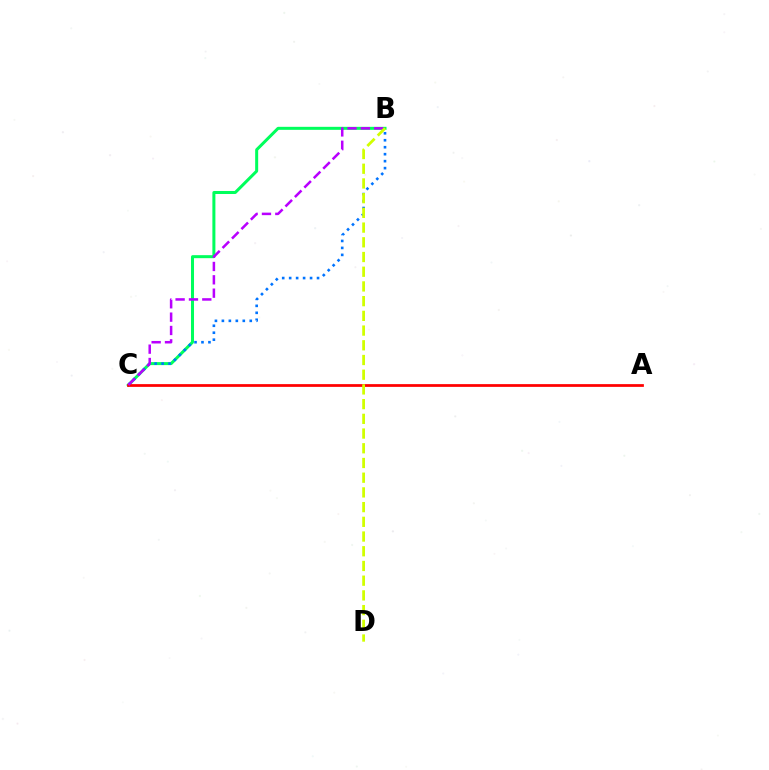{('B', 'C'): [{'color': '#00ff5c', 'line_style': 'solid', 'thickness': 2.17}, {'color': '#0074ff', 'line_style': 'dotted', 'thickness': 1.89}, {'color': '#b900ff', 'line_style': 'dashed', 'thickness': 1.81}], ('A', 'C'): [{'color': '#ff0000', 'line_style': 'solid', 'thickness': 1.98}], ('B', 'D'): [{'color': '#d1ff00', 'line_style': 'dashed', 'thickness': 2.0}]}